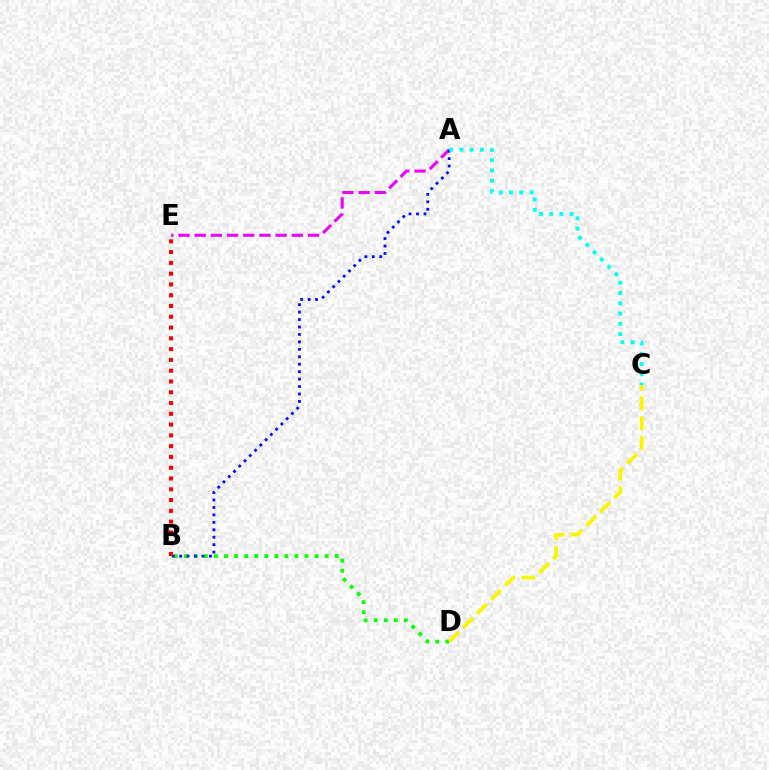{('B', 'D'): [{'color': '#08ff00', 'line_style': 'dotted', 'thickness': 2.73}], ('C', 'D'): [{'color': '#fcf500', 'line_style': 'dashed', 'thickness': 2.69}], ('A', 'E'): [{'color': '#ee00ff', 'line_style': 'dashed', 'thickness': 2.2}], ('A', 'B'): [{'color': '#0010ff', 'line_style': 'dotted', 'thickness': 2.02}], ('A', 'C'): [{'color': '#00fff6', 'line_style': 'dotted', 'thickness': 2.79}], ('B', 'E'): [{'color': '#ff0000', 'line_style': 'dotted', 'thickness': 2.93}]}